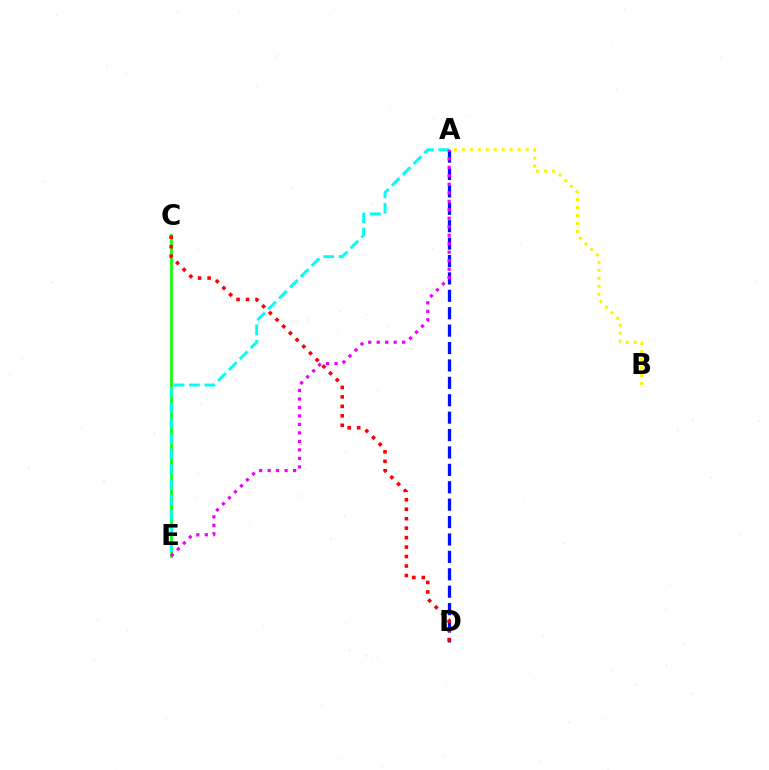{('A', 'D'): [{'color': '#0010ff', 'line_style': 'dashed', 'thickness': 2.36}], ('C', 'E'): [{'color': '#08ff00', 'line_style': 'solid', 'thickness': 1.93}], ('A', 'E'): [{'color': '#00fff6', 'line_style': 'dashed', 'thickness': 2.09}, {'color': '#ee00ff', 'line_style': 'dotted', 'thickness': 2.31}], ('A', 'B'): [{'color': '#fcf500', 'line_style': 'dotted', 'thickness': 2.16}], ('C', 'D'): [{'color': '#ff0000', 'line_style': 'dotted', 'thickness': 2.57}]}